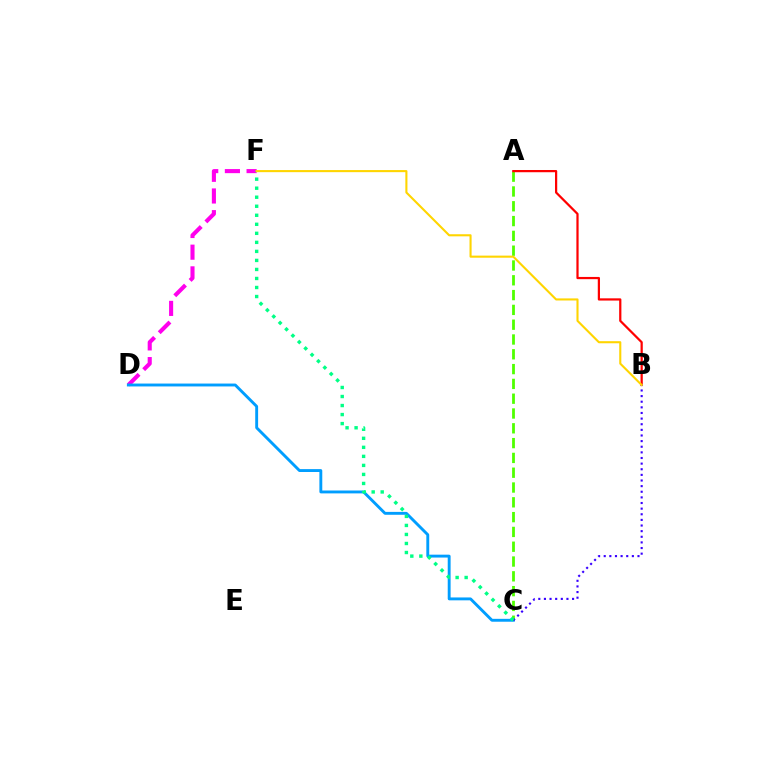{('A', 'C'): [{'color': '#4fff00', 'line_style': 'dashed', 'thickness': 2.01}], ('D', 'F'): [{'color': '#ff00ed', 'line_style': 'dashed', 'thickness': 2.95}], ('C', 'D'): [{'color': '#009eff', 'line_style': 'solid', 'thickness': 2.08}], ('A', 'B'): [{'color': '#ff0000', 'line_style': 'solid', 'thickness': 1.6}], ('B', 'C'): [{'color': '#3700ff', 'line_style': 'dotted', 'thickness': 1.53}], ('C', 'F'): [{'color': '#00ff86', 'line_style': 'dotted', 'thickness': 2.45}], ('B', 'F'): [{'color': '#ffd500', 'line_style': 'solid', 'thickness': 1.51}]}